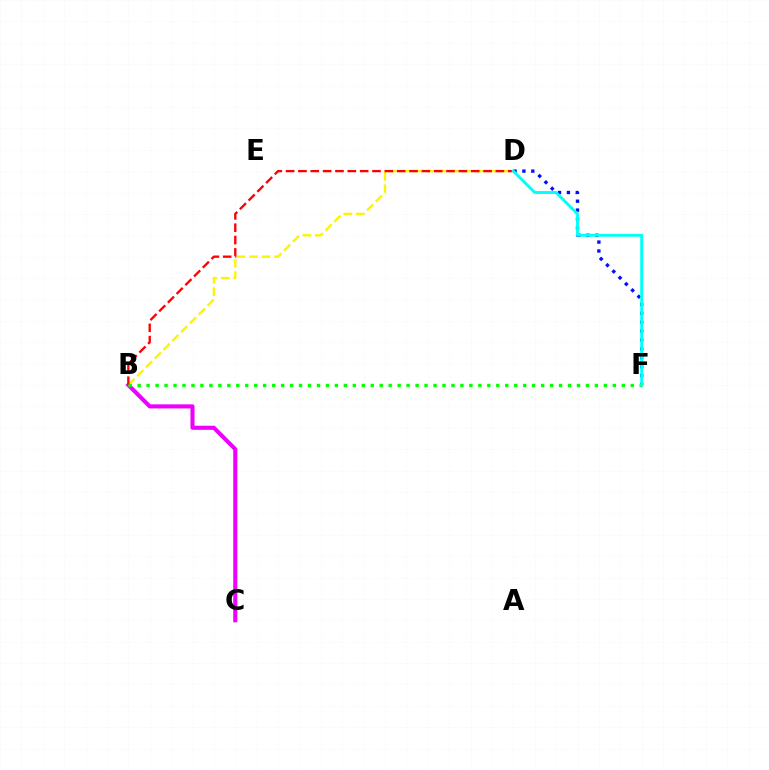{('B', 'C'): [{'color': '#ee00ff', 'line_style': 'solid', 'thickness': 2.95}], ('B', 'D'): [{'color': '#fcf500', 'line_style': 'dashed', 'thickness': 1.69}, {'color': '#ff0000', 'line_style': 'dashed', 'thickness': 1.68}], ('D', 'F'): [{'color': '#0010ff', 'line_style': 'dotted', 'thickness': 2.42}, {'color': '#00fff6', 'line_style': 'solid', 'thickness': 2.08}], ('B', 'F'): [{'color': '#08ff00', 'line_style': 'dotted', 'thickness': 2.44}]}